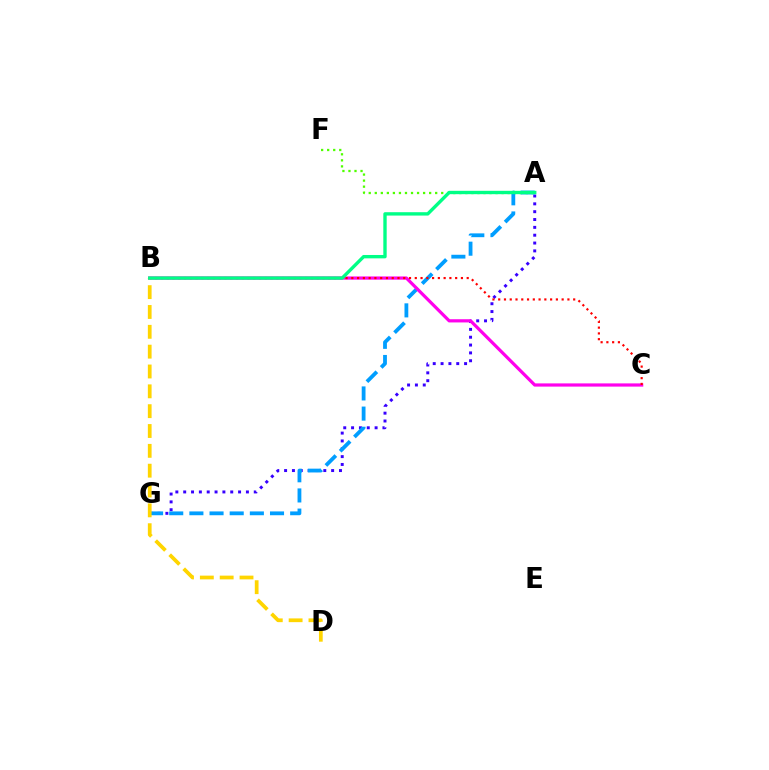{('A', 'G'): [{'color': '#3700ff', 'line_style': 'dotted', 'thickness': 2.13}, {'color': '#009eff', 'line_style': 'dashed', 'thickness': 2.74}], ('A', 'F'): [{'color': '#4fff00', 'line_style': 'dotted', 'thickness': 1.64}], ('B', 'C'): [{'color': '#ff00ed', 'line_style': 'solid', 'thickness': 2.31}, {'color': '#ff0000', 'line_style': 'dotted', 'thickness': 1.57}], ('B', 'D'): [{'color': '#ffd500', 'line_style': 'dashed', 'thickness': 2.7}], ('A', 'B'): [{'color': '#00ff86', 'line_style': 'solid', 'thickness': 2.43}]}